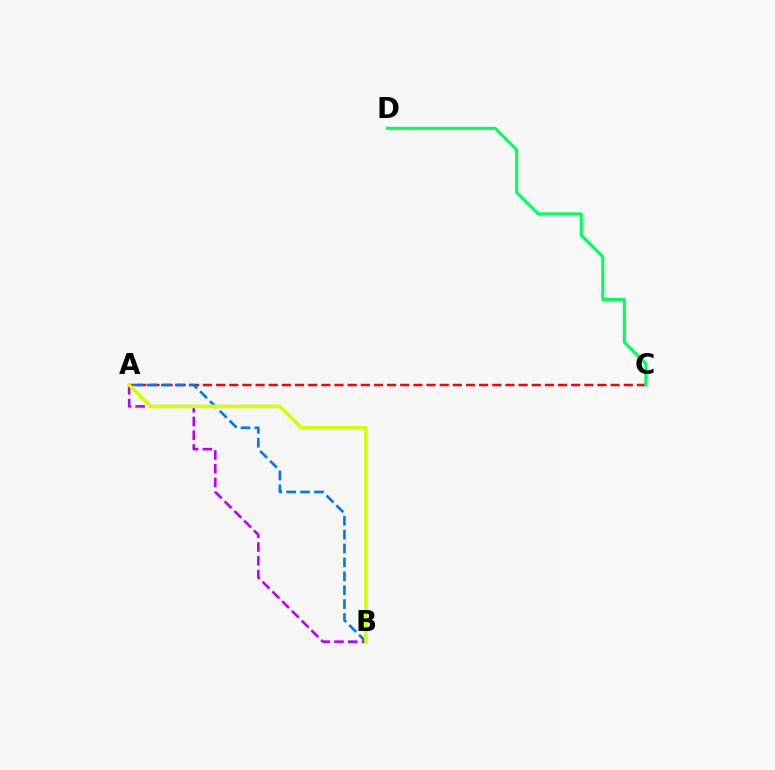{('A', 'C'): [{'color': '#ff0000', 'line_style': 'dashed', 'thickness': 1.79}], ('C', 'D'): [{'color': '#00ff5c', 'line_style': 'solid', 'thickness': 2.21}], ('A', 'B'): [{'color': '#0074ff', 'line_style': 'dashed', 'thickness': 1.89}, {'color': '#b900ff', 'line_style': 'dashed', 'thickness': 1.87}, {'color': '#d1ff00', 'line_style': 'solid', 'thickness': 2.57}]}